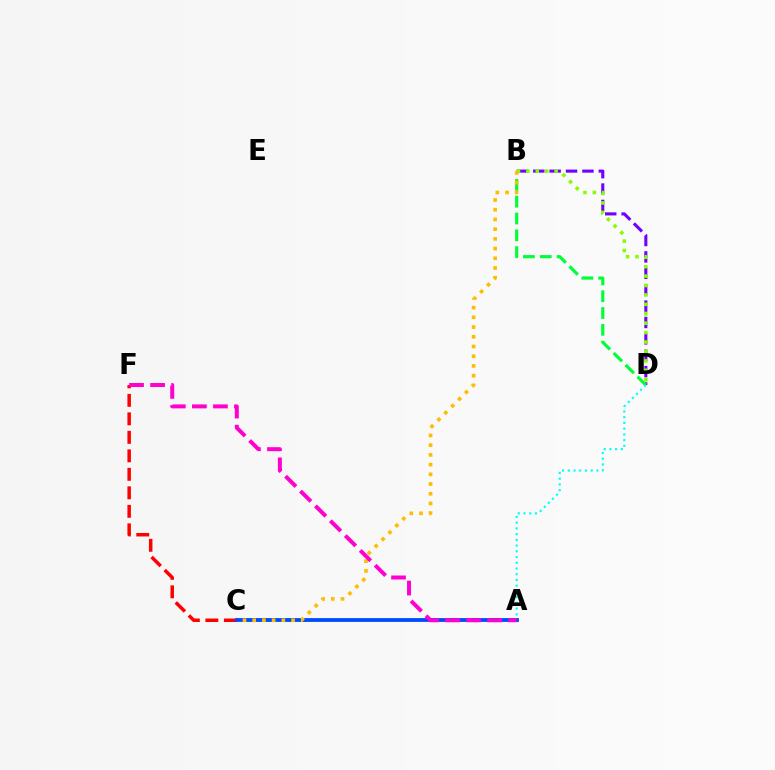{('B', 'D'): [{'color': '#7200ff', 'line_style': 'dashed', 'thickness': 2.23}, {'color': '#00ff39', 'line_style': 'dashed', 'thickness': 2.28}, {'color': '#84ff00', 'line_style': 'dotted', 'thickness': 2.56}], ('A', 'D'): [{'color': '#00fff6', 'line_style': 'dotted', 'thickness': 1.56}], ('C', 'F'): [{'color': '#ff0000', 'line_style': 'dashed', 'thickness': 2.51}], ('A', 'C'): [{'color': '#004bff', 'line_style': 'solid', 'thickness': 2.74}], ('B', 'C'): [{'color': '#ffbd00', 'line_style': 'dotted', 'thickness': 2.64}], ('A', 'F'): [{'color': '#ff00cf', 'line_style': 'dashed', 'thickness': 2.86}]}